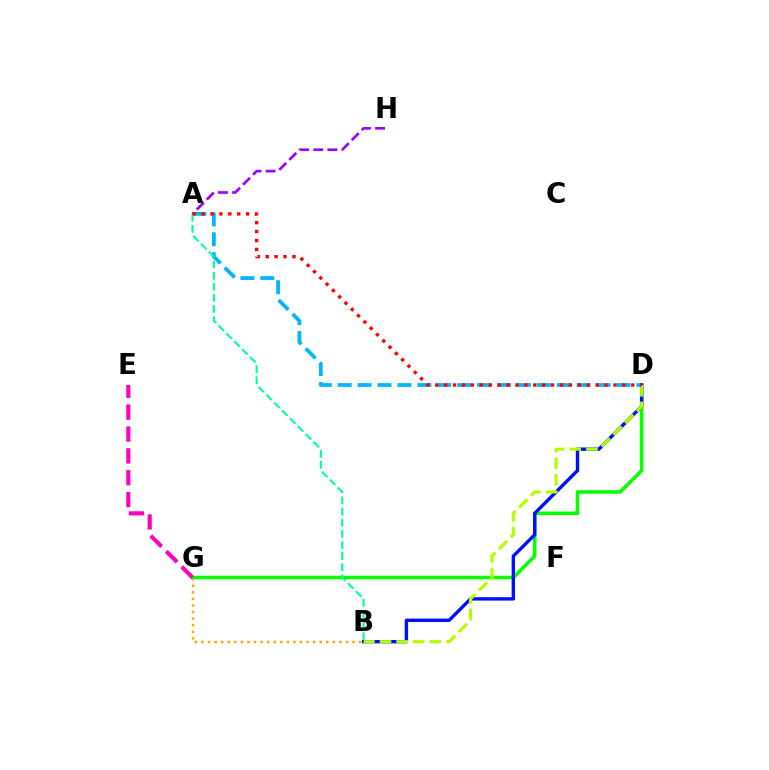{('A', 'H'): [{'color': '#9b00ff', 'line_style': 'dashed', 'thickness': 1.92}], ('B', 'G'): [{'color': '#ffa500', 'line_style': 'dotted', 'thickness': 1.78}], ('D', 'G'): [{'color': '#08ff00', 'line_style': 'solid', 'thickness': 2.57}], ('A', 'D'): [{'color': '#00b5ff', 'line_style': 'dashed', 'thickness': 2.71}, {'color': '#ff0000', 'line_style': 'dotted', 'thickness': 2.42}], ('B', 'D'): [{'color': '#0010ff', 'line_style': 'solid', 'thickness': 2.44}, {'color': '#b3ff00', 'line_style': 'dashed', 'thickness': 2.26}], ('A', 'B'): [{'color': '#00ff9d', 'line_style': 'dashed', 'thickness': 1.51}], ('E', 'G'): [{'color': '#ff00bd', 'line_style': 'dashed', 'thickness': 2.97}]}